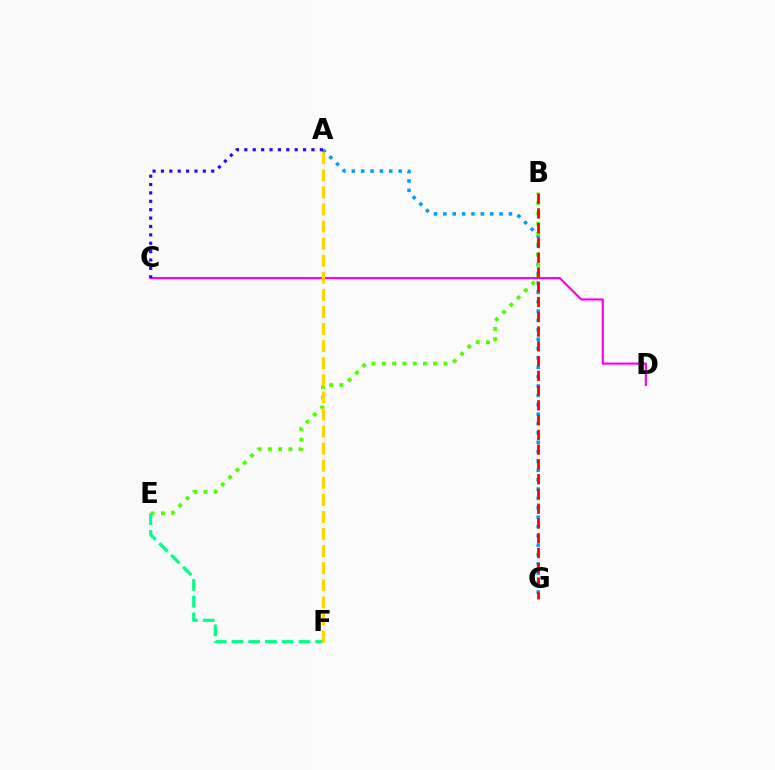{('A', 'G'): [{'color': '#009eff', 'line_style': 'dotted', 'thickness': 2.54}], ('C', 'D'): [{'color': '#ff00ed', 'line_style': 'solid', 'thickness': 1.57}], ('B', 'E'): [{'color': '#4fff00', 'line_style': 'dotted', 'thickness': 2.79}], ('E', 'F'): [{'color': '#00ff86', 'line_style': 'dashed', 'thickness': 2.27}], ('B', 'G'): [{'color': '#ff0000', 'line_style': 'dashed', 'thickness': 2.01}], ('A', 'C'): [{'color': '#3700ff', 'line_style': 'dotted', 'thickness': 2.28}], ('A', 'F'): [{'color': '#ffd500', 'line_style': 'dashed', 'thickness': 2.32}]}